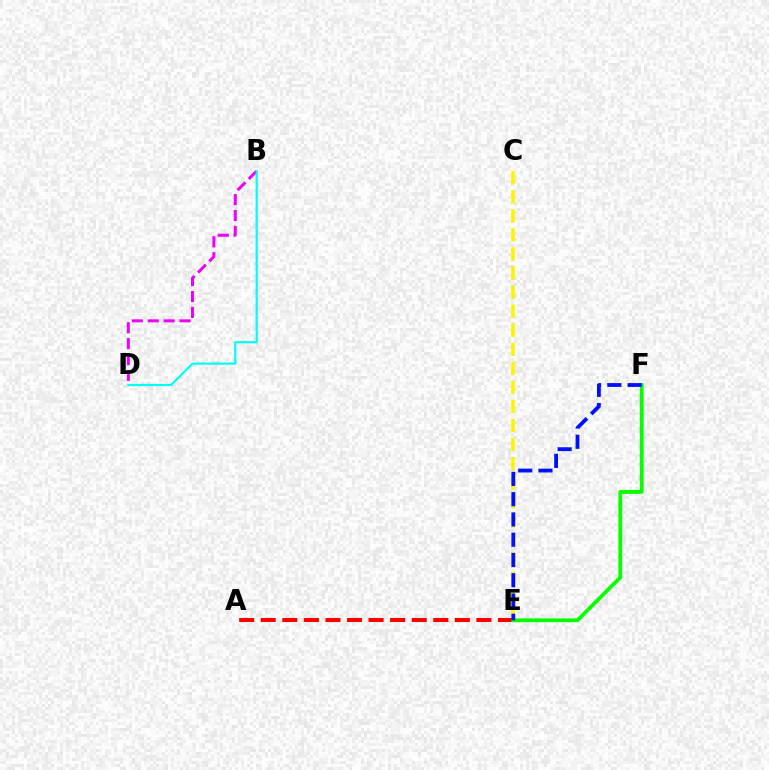{('B', 'D'): [{'color': '#ee00ff', 'line_style': 'dashed', 'thickness': 2.16}, {'color': '#00fff6', 'line_style': 'solid', 'thickness': 1.58}], ('C', 'E'): [{'color': '#fcf500', 'line_style': 'dashed', 'thickness': 2.59}], ('A', 'E'): [{'color': '#ff0000', 'line_style': 'dashed', 'thickness': 2.93}], ('E', 'F'): [{'color': '#08ff00', 'line_style': 'solid', 'thickness': 2.74}, {'color': '#0010ff', 'line_style': 'dashed', 'thickness': 2.75}]}